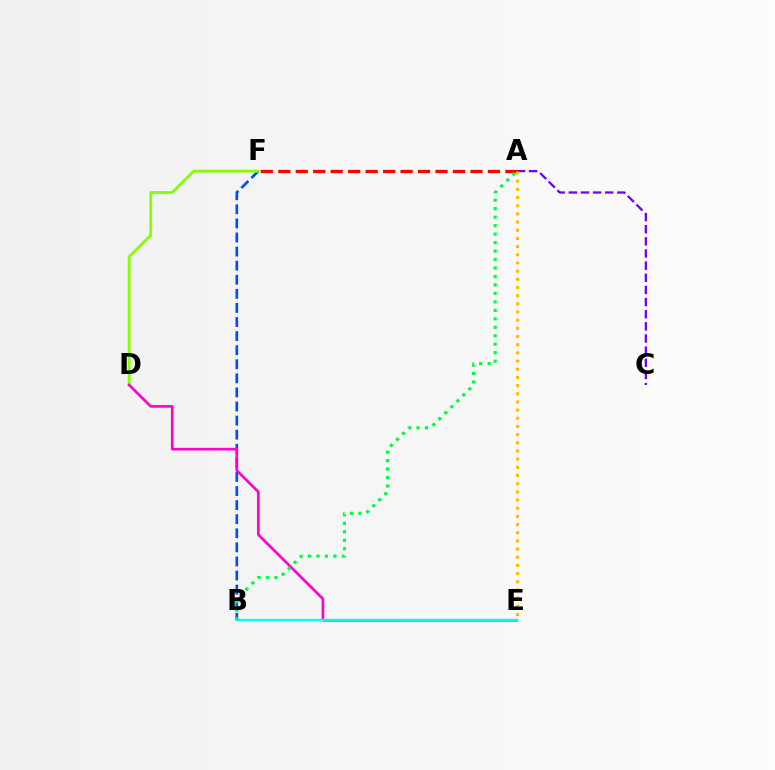{('A', 'C'): [{'color': '#7200ff', 'line_style': 'dashed', 'thickness': 1.65}], ('B', 'F'): [{'color': '#004bff', 'line_style': 'dashed', 'thickness': 1.91}], ('D', 'F'): [{'color': '#84ff00', 'line_style': 'solid', 'thickness': 2.01}], ('D', 'E'): [{'color': '#ff00cf', 'line_style': 'solid', 'thickness': 1.91}], ('A', 'F'): [{'color': '#ff0000', 'line_style': 'dashed', 'thickness': 2.37}], ('B', 'E'): [{'color': '#00fff6', 'line_style': 'solid', 'thickness': 1.67}], ('A', 'E'): [{'color': '#ffbd00', 'line_style': 'dotted', 'thickness': 2.22}], ('A', 'B'): [{'color': '#00ff39', 'line_style': 'dotted', 'thickness': 2.3}]}